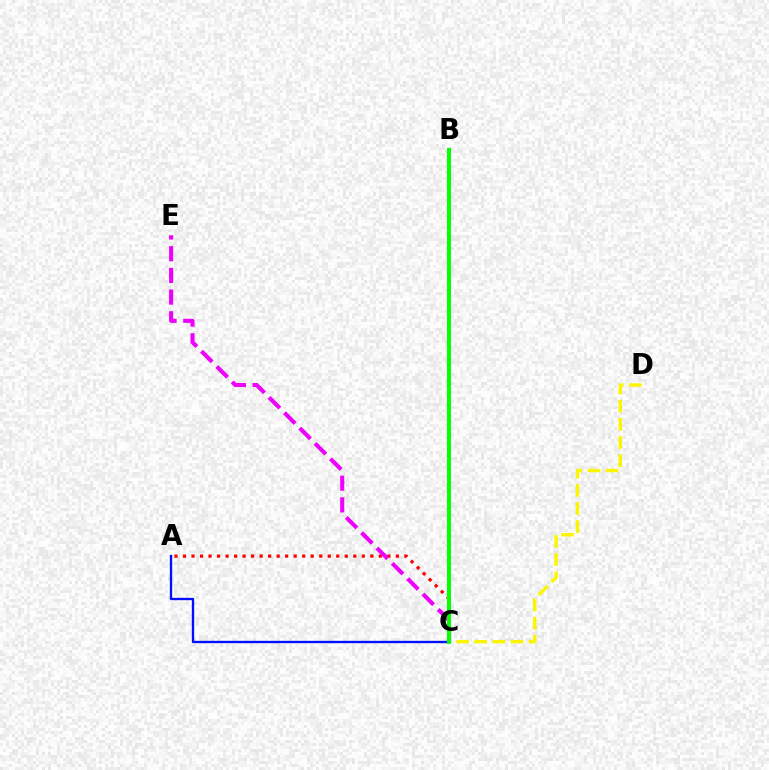{('A', 'C'): [{'color': '#ff0000', 'line_style': 'dotted', 'thickness': 2.31}, {'color': '#0010ff', 'line_style': 'solid', 'thickness': 1.69}], ('C', 'E'): [{'color': '#ee00ff', 'line_style': 'dashed', 'thickness': 2.95}], ('C', 'D'): [{'color': '#fcf500', 'line_style': 'dashed', 'thickness': 2.46}], ('B', 'C'): [{'color': '#00fff6', 'line_style': 'dashed', 'thickness': 2.6}, {'color': '#08ff00', 'line_style': 'solid', 'thickness': 2.91}]}